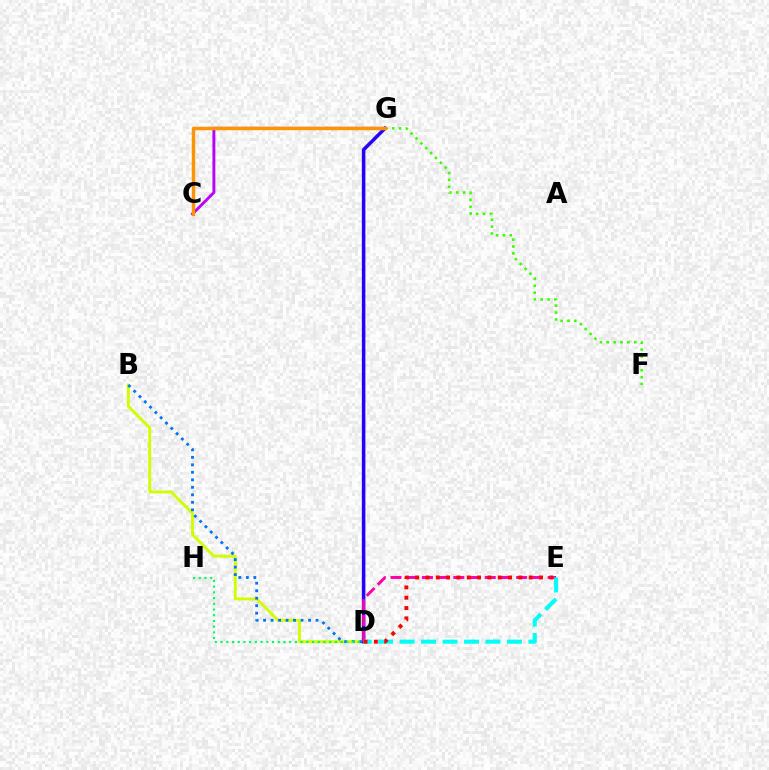{('C', 'G'): [{'color': '#b900ff', 'line_style': 'solid', 'thickness': 2.1}, {'color': '#ff9400', 'line_style': 'solid', 'thickness': 2.48}], ('F', 'G'): [{'color': '#3dff00', 'line_style': 'dotted', 'thickness': 1.87}], ('B', 'D'): [{'color': '#d1ff00', 'line_style': 'solid', 'thickness': 2.11}, {'color': '#0074ff', 'line_style': 'dotted', 'thickness': 2.04}], ('D', 'G'): [{'color': '#2500ff', 'line_style': 'solid', 'thickness': 2.54}], ('D', 'E'): [{'color': '#ff00ac', 'line_style': 'dashed', 'thickness': 2.13}, {'color': '#00fff6', 'line_style': 'dashed', 'thickness': 2.92}, {'color': '#ff0000', 'line_style': 'dotted', 'thickness': 2.8}], ('D', 'H'): [{'color': '#00ff5c', 'line_style': 'dotted', 'thickness': 1.55}]}